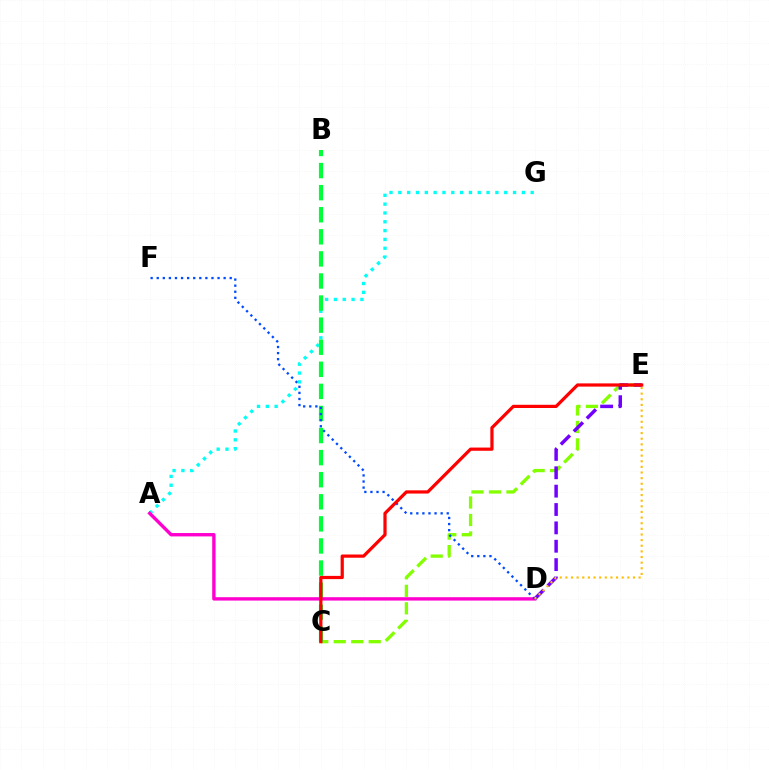{('C', 'E'): [{'color': '#84ff00', 'line_style': 'dashed', 'thickness': 2.38}, {'color': '#ff0000', 'line_style': 'solid', 'thickness': 2.32}], ('A', 'G'): [{'color': '#00fff6', 'line_style': 'dotted', 'thickness': 2.4}], ('B', 'C'): [{'color': '#00ff39', 'line_style': 'dashed', 'thickness': 3.0}], ('A', 'D'): [{'color': '#ff00cf', 'line_style': 'solid', 'thickness': 2.43}], ('D', 'F'): [{'color': '#004bff', 'line_style': 'dotted', 'thickness': 1.65}], ('D', 'E'): [{'color': '#7200ff', 'line_style': 'dashed', 'thickness': 2.49}, {'color': '#ffbd00', 'line_style': 'dotted', 'thickness': 1.53}]}